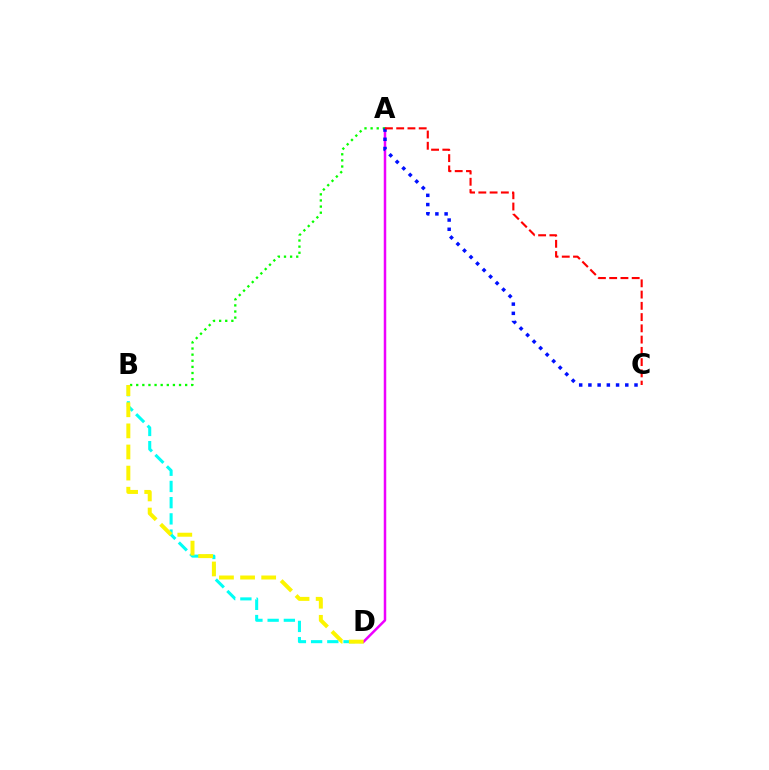{('B', 'D'): [{'color': '#00fff6', 'line_style': 'dashed', 'thickness': 2.2}, {'color': '#fcf500', 'line_style': 'dashed', 'thickness': 2.87}], ('A', 'D'): [{'color': '#ee00ff', 'line_style': 'solid', 'thickness': 1.8}], ('A', 'B'): [{'color': '#08ff00', 'line_style': 'dotted', 'thickness': 1.66}], ('A', 'C'): [{'color': '#0010ff', 'line_style': 'dotted', 'thickness': 2.51}, {'color': '#ff0000', 'line_style': 'dashed', 'thickness': 1.53}]}